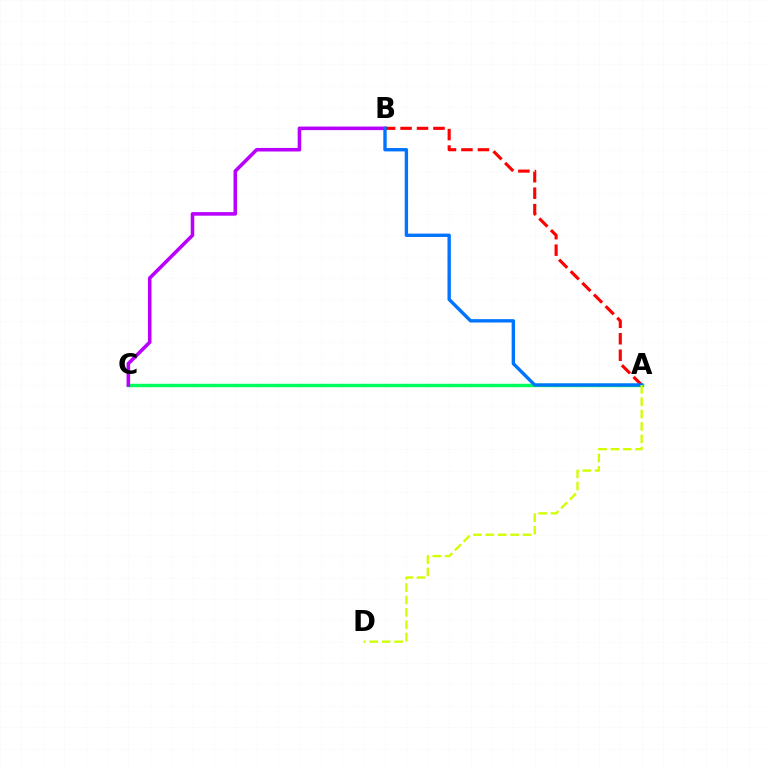{('A', 'C'): [{'color': '#00ff5c', 'line_style': 'solid', 'thickness': 2.48}], ('B', 'C'): [{'color': '#b900ff', 'line_style': 'solid', 'thickness': 2.57}], ('A', 'B'): [{'color': '#ff0000', 'line_style': 'dashed', 'thickness': 2.24}, {'color': '#0074ff', 'line_style': 'solid', 'thickness': 2.43}], ('A', 'D'): [{'color': '#d1ff00', 'line_style': 'dashed', 'thickness': 1.68}]}